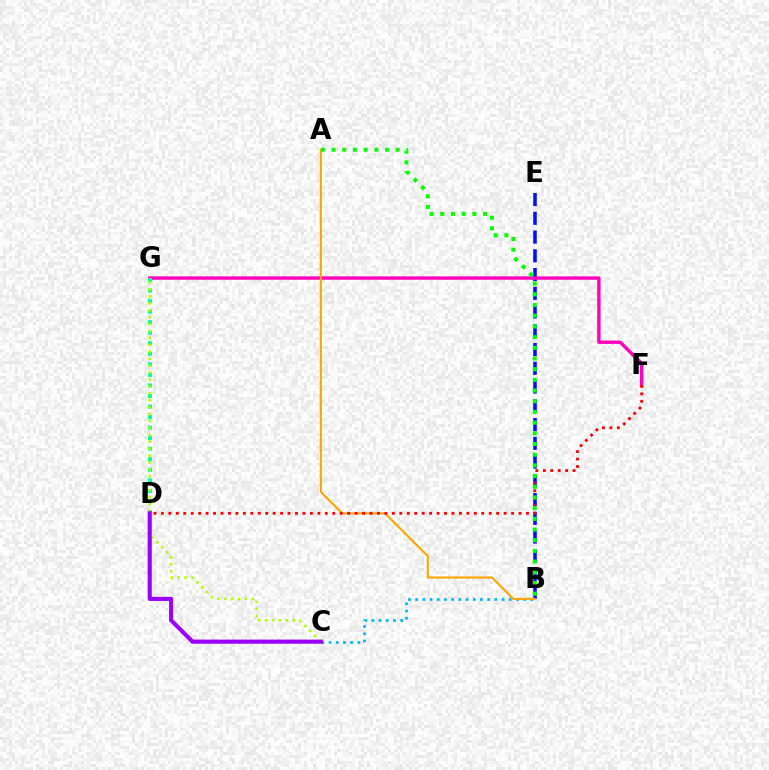{('B', 'C'): [{'color': '#00b5ff', 'line_style': 'dotted', 'thickness': 1.96}], ('B', 'E'): [{'color': '#0010ff', 'line_style': 'dashed', 'thickness': 2.55}], ('F', 'G'): [{'color': '#ff00bd', 'line_style': 'solid', 'thickness': 2.44}], ('D', 'G'): [{'color': '#00ff9d', 'line_style': 'dotted', 'thickness': 2.87}], ('A', 'B'): [{'color': '#ffa500', 'line_style': 'solid', 'thickness': 1.51}, {'color': '#08ff00', 'line_style': 'dotted', 'thickness': 2.9}], ('C', 'G'): [{'color': '#b3ff00', 'line_style': 'dotted', 'thickness': 1.88}], ('D', 'F'): [{'color': '#ff0000', 'line_style': 'dotted', 'thickness': 2.02}], ('C', 'D'): [{'color': '#9b00ff', 'line_style': 'solid', 'thickness': 2.97}]}